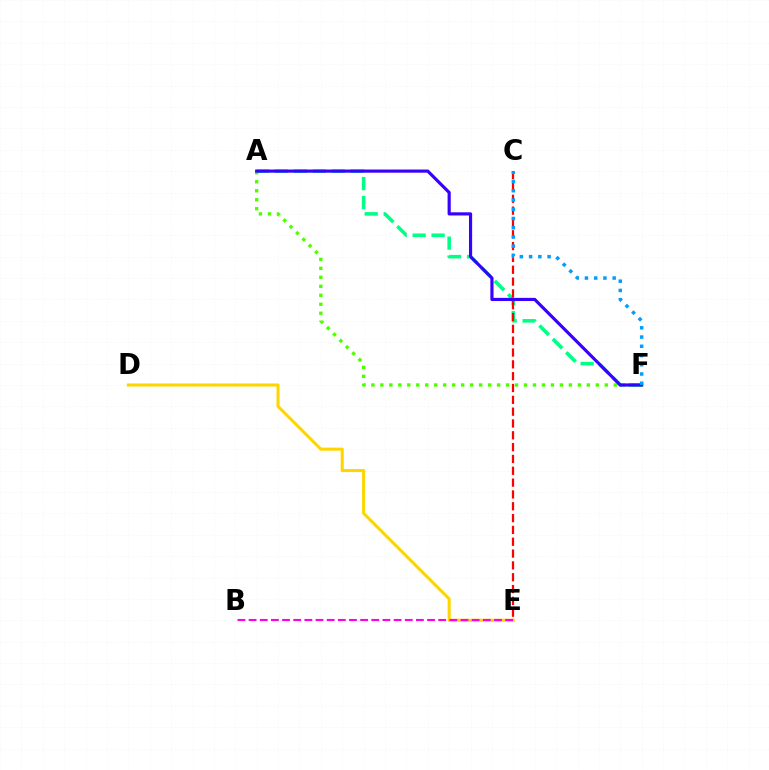{('A', 'F'): [{'color': '#4fff00', 'line_style': 'dotted', 'thickness': 2.44}, {'color': '#00ff86', 'line_style': 'dashed', 'thickness': 2.57}, {'color': '#3700ff', 'line_style': 'solid', 'thickness': 2.27}], ('D', 'E'): [{'color': '#ffd500', 'line_style': 'solid', 'thickness': 2.2}], ('B', 'E'): [{'color': '#ff00ed', 'line_style': 'dashed', 'thickness': 1.52}], ('C', 'E'): [{'color': '#ff0000', 'line_style': 'dashed', 'thickness': 1.61}], ('C', 'F'): [{'color': '#009eff', 'line_style': 'dotted', 'thickness': 2.51}]}